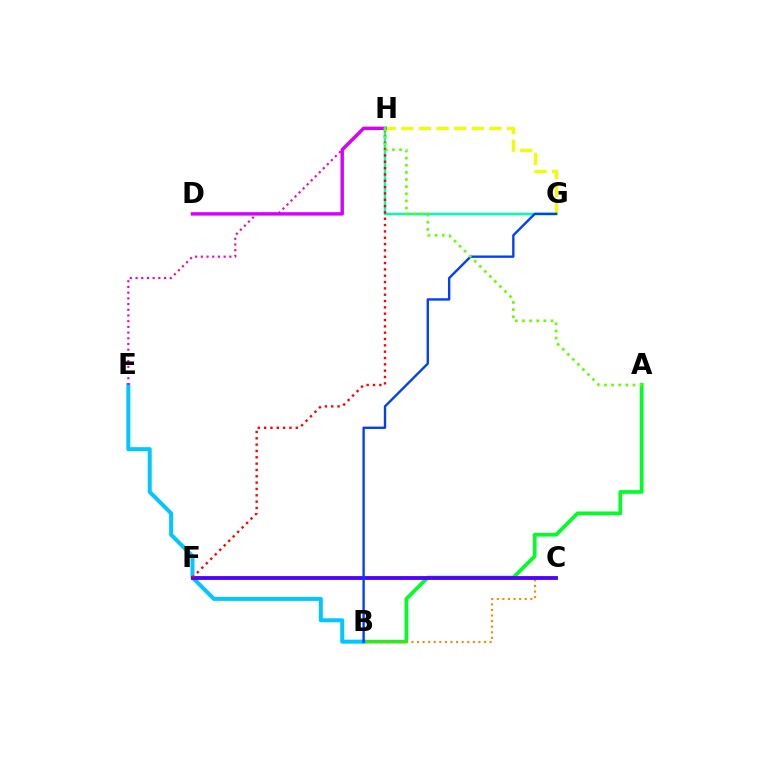{('A', 'B'): [{'color': '#00ff27', 'line_style': 'solid', 'thickness': 2.67}], ('G', 'H'): [{'color': '#eeff00', 'line_style': 'dashed', 'thickness': 2.39}, {'color': '#00ffaf', 'line_style': 'solid', 'thickness': 1.8}], ('B', 'C'): [{'color': '#ff8800', 'line_style': 'dotted', 'thickness': 1.52}], ('B', 'E'): [{'color': '#00c7ff', 'line_style': 'solid', 'thickness': 2.87}], ('E', 'H'): [{'color': '#ff00a0', 'line_style': 'dotted', 'thickness': 1.55}], ('D', 'H'): [{'color': '#d600ff', 'line_style': 'solid', 'thickness': 2.46}], ('C', 'F'): [{'color': '#4f00ff', 'line_style': 'solid', 'thickness': 2.76}], ('F', 'H'): [{'color': '#ff0000', 'line_style': 'dotted', 'thickness': 1.72}], ('B', 'G'): [{'color': '#003fff', 'line_style': 'solid', 'thickness': 1.7}], ('A', 'H'): [{'color': '#66ff00', 'line_style': 'dotted', 'thickness': 1.94}]}